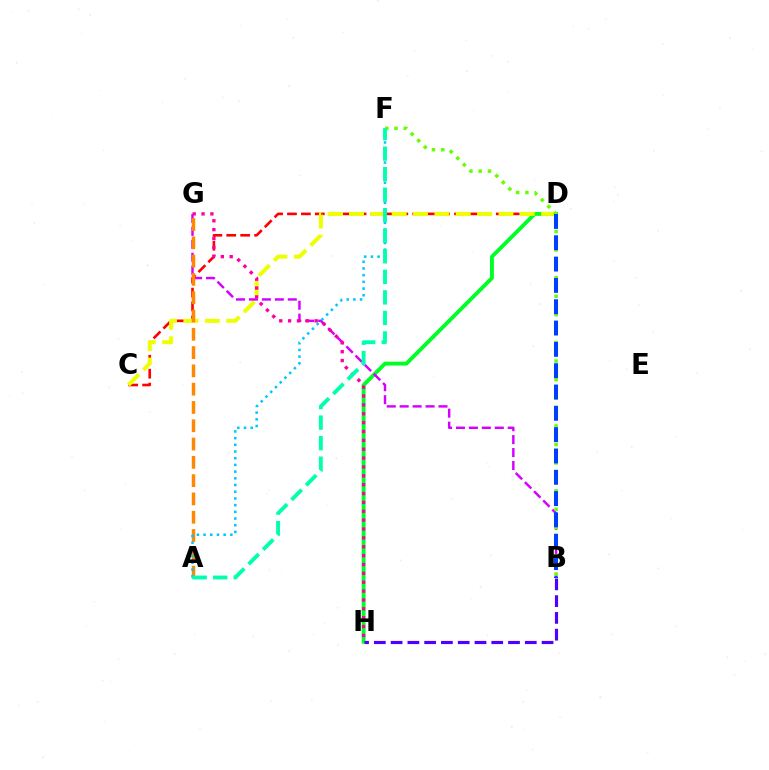{('C', 'D'): [{'color': '#ff0000', 'line_style': 'dashed', 'thickness': 1.89}, {'color': '#eeff00', 'line_style': 'dashed', 'thickness': 2.9}], ('D', 'H'): [{'color': '#00ff27', 'line_style': 'solid', 'thickness': 2.79}], ('B', 'H'): [{'color': '#4f00ff', 'line_style': 'dashed', 'thickness': 2.28}], ('B', 'G'): [{'color': '#d600ff', 'line_style': 'dashed', 'thickness': 1.76}], ('A', 'G'): [{'color': '#ff8800', 'line_style': 'dashed', 'thickness': 2.49}], ('A', 'F'): [{'color': '#00c7ff', 'line_style': 'dotted', 'thickness': 1.82}, {'color': '#00ffaf', 'line_style': 'dashed', 'thickness': 2.79}], ('B', 'F'): [{'color': '#66ff00', 'line_style': 'dotted', 'thickness': 2.52}], ('G', 'H'): [{'color': '#ff00a0', 'line_style': 'dotted', 'thickness': 2.41}], ('B', 'D'): [{'color': '#003fff', 'line_style': 'dashed', 'thickness': 2.9}]}